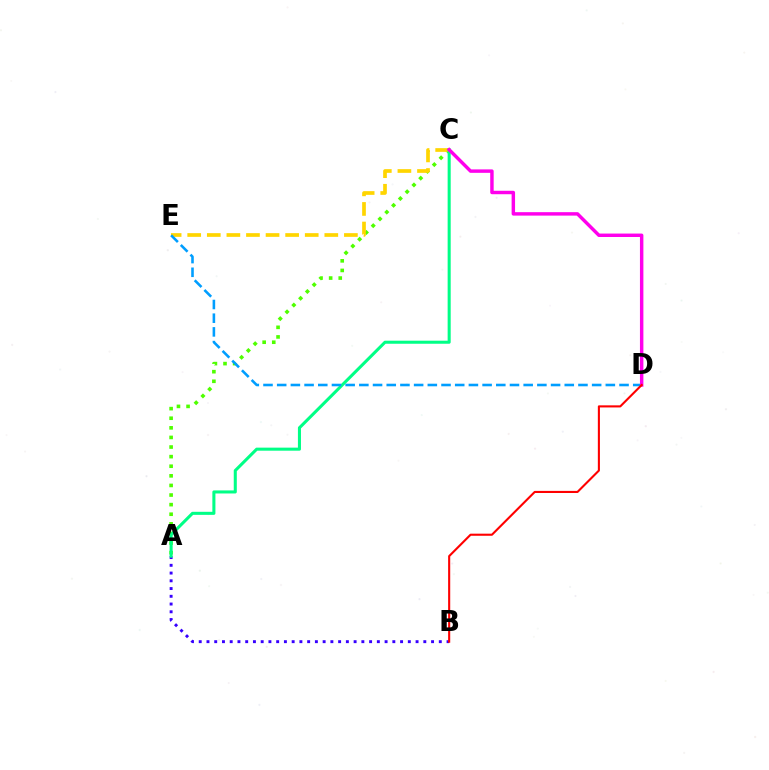{('A', 'B'): [{'color': '#3700ff', 'line_style': 'dotted', 'thickness': 2.1}], ('A', 'C'): [{'color': '#4fff00', 'line_style': 'dotted', 'thickness': 2.61}, {'color': '#00ff86', 'line_style': 'solid', 'thickness': 2.2}], ('C', 'E'): [{'color': '#ffd500', 'line_style': 'dashed', 'thickness': 2.66}], ('D', 'E'): [{'color': '#009eff', 'line_style': 'dashed', 'thickness': 1.86}], ('C', 'D'): [{'color': '#ff00ed', 'line_style': 'solid', 'thickness': 2.48}], ('B', 'D'): [{'color': '#ff0000', 'line_style': 'solid', 'thickness': 1.51}]}